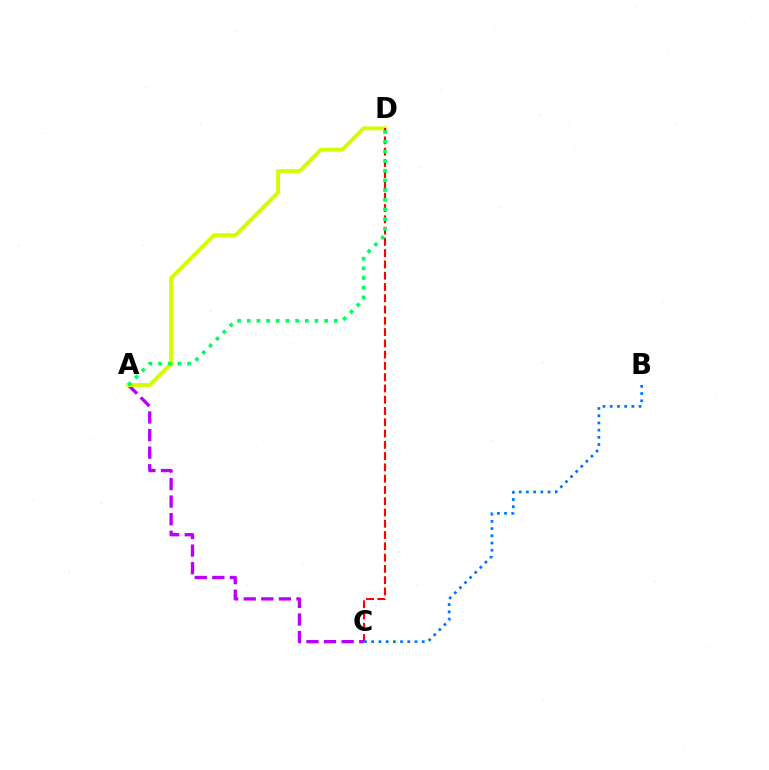{('A', 'C'): [{'color': '#b900ff', 'line_style': 'dashed', 'thickness': 2.39}], ('A', 'D'): [{'color': '#d1ff00', 'line_style': 'solid', 'thickness': 2.8}, {'color': '#00ff5c', 'line_style': 'dotted', 'thickness': 2.63}], ('C', 'D'): [{'color': '#ff0000', 'line_style': 'dashed', 'thickness': 1.53}], ('B', 'C'): [{'color': '#0074ff', 'line_style': 'dotted', 'thickness': 1.96}]}